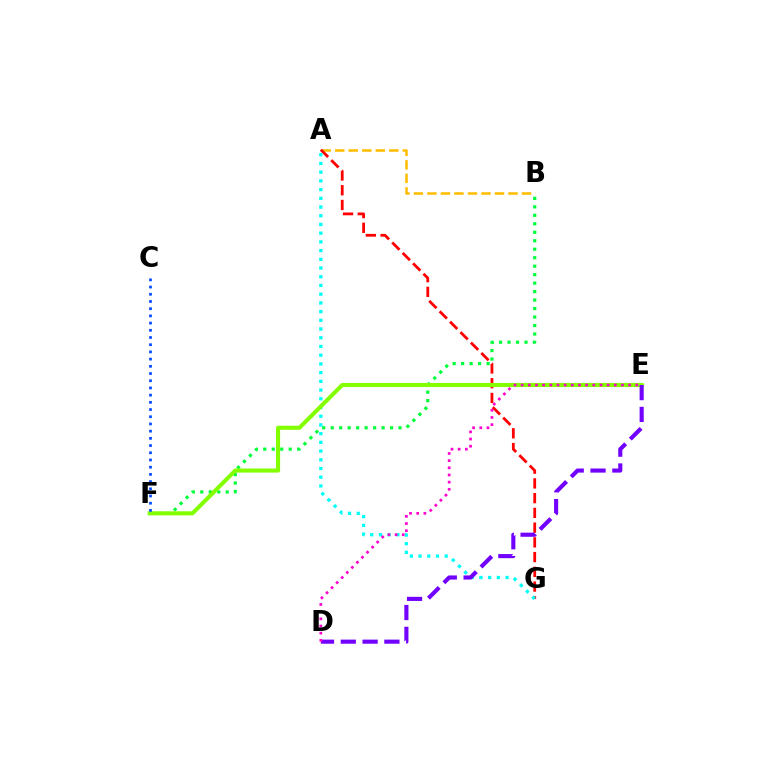{('B', 'F'): [{'color': '#00ff39', 'line_style': 'dotted', 'thickness': 2.3}], ('A', 'B'): [{'color': '#ffbd00', 'line_style': 'dashed', 'thickness': 1.84}], ('A', 'G'): [{'color': '#ff0000', 'line_style': 'dashed', 'thickness': 2.0}, {'color': '#00fff6', 'line_style': 'dotted', 'thickness': 2.37}], ('E', 'F'): [{'color': '#84ff00', 'line_style': 'solid', 'thickness': 2.94}], ('D', 'E'): [{'color': '#7200ff', 'line_style': 'dashed', 'thickness': 2.96}, {'color': '#ff00cf', 'line_style': 'dotted', 'thickness': 1.95}], ('C', 'F'): [{'color': '#004bff', 'line_style': 'dotted', 'thickness': 1.96}]}